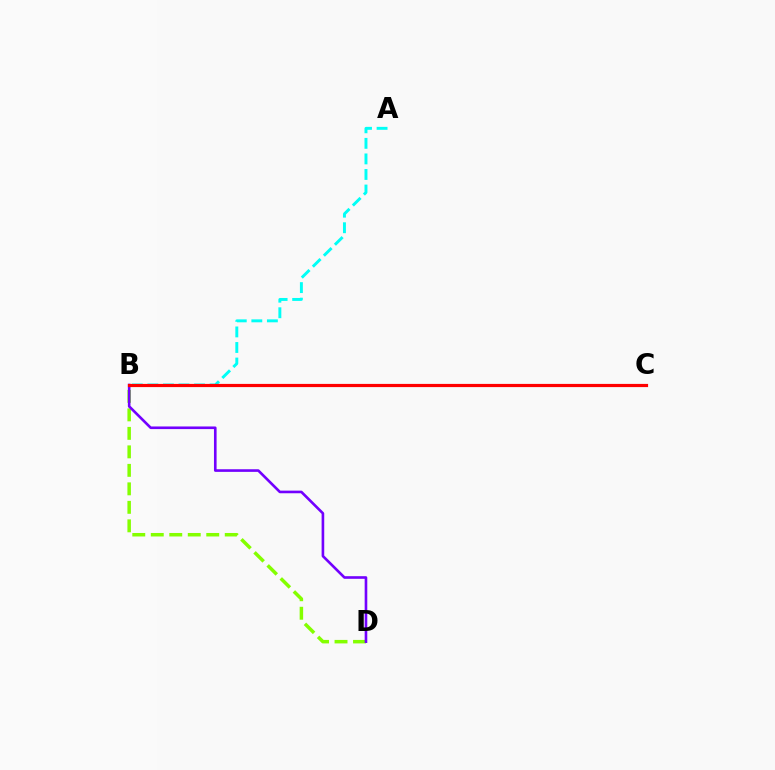{('A', 'B'): [{'color': '#00fff6', 'line_style': 'dashed', 'thickness': 2.11}], ('B', 'D'): [{'color': '#84ff00', 'line_style': 'dashed', 'thickness': 2.51}, {'color': '#7200ff', 'line_style': 'solid', 'thickness': 1.89}], ('B', 'C'): [{'color': '#ff0000', 'line_style': 'solid', 'thickness': 2.3}]}